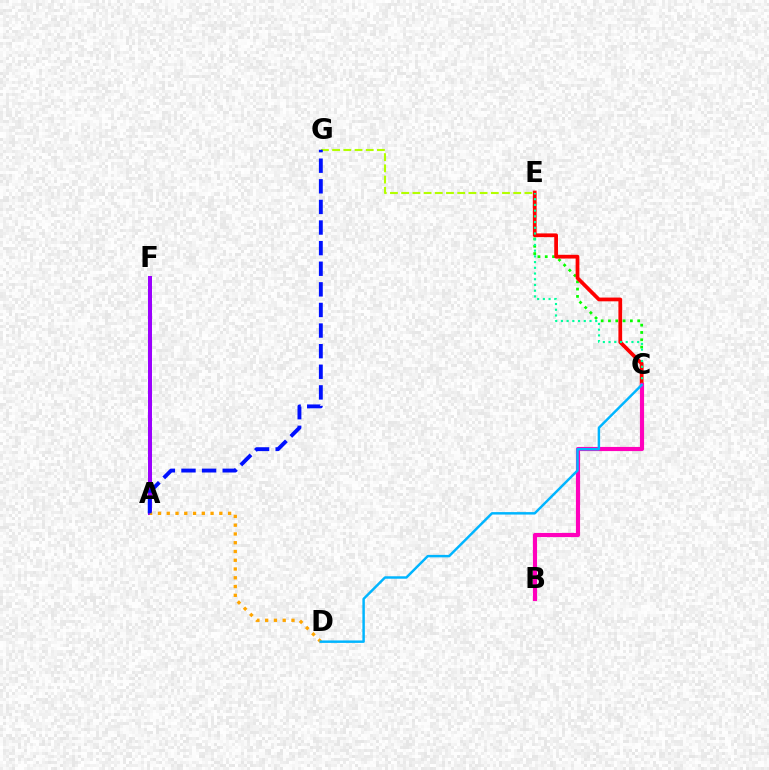{('C', 'E'): [{'color': '#08ff00', 'line_style': 'dotted', 'thickness': 1.99}, {'color': '#ff0000', 'line_style': 'solid', 'thickness': 2.7}, {'color': '#00ff9d', 'line_style': 'dotted', 'thickness': 1.55}], ('A', 'F'): [{'color': '#9b00ff', 'line_style': 'solid', 'thickness': 2.87}], ('B', 'C'): [{'color': '#ff00bd', 'line_style': 'solid', 'thickness': 2.99}], ('A', 'D'): [{'color': '#ffa500', 'line_style': 'dotted', 'thickness': 2.38}], ('E', 'G'): [{'color': '#b3ff00', 'line_style': 'dashed', 'thickness': 1.52}], ('C', 'D'): [{'color': '#00b5ff', 'line_style': 'solid', 'thickness': 1.77}], ('A', 'G'): [{'color': '#0010ff', 'line_style': 'dashed', 'thickness': 2.8}]}